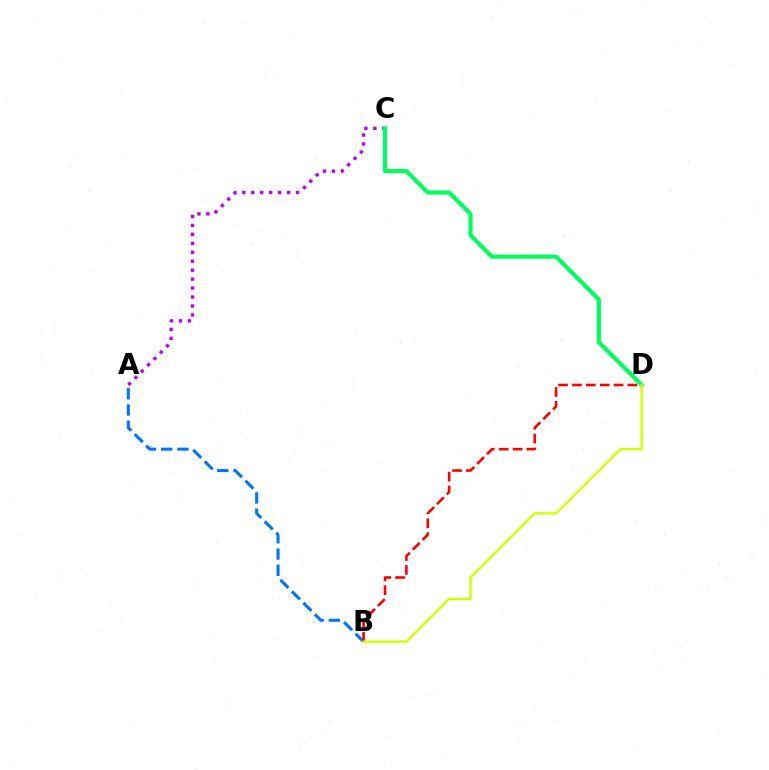{('A', 'B'): [{'color': '#0074ff', 'line_style': 'dashed', 'thickness': 2.21}], ('A', 'C'): [{'color': '#b900ff', 'line_style': 'dotted', 'thickness': 2.43}], ('C', 'D'): [{'color': '#00ff5c', 'line_style': 'solid', 'thickness': 2.97}], ('B', 'D'): [{'color': '#ff0000', 'line_style': 'dashed', 'thickness': 1.89}, {'color': '#d1ff00', 'line_style': 'solid', 'thickness': 1.73}]}